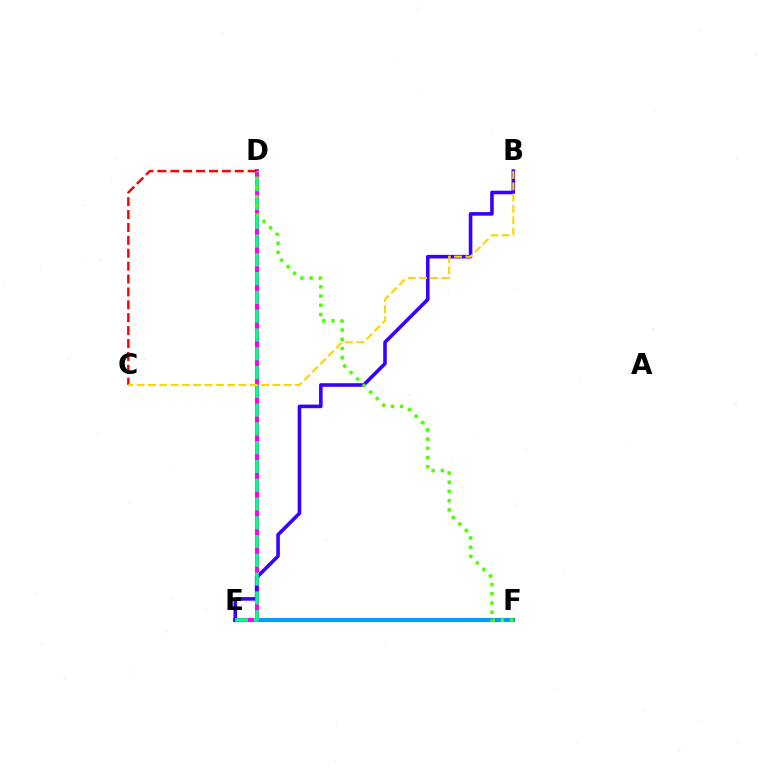{('E', 'F'): [{'color': '#009eff', 'line_style': 'solid', 'thickness': 2.93}], ('D', 'E'): [{'color': '#ff00ed', 'line_style': 'solid', 'thickness': 2.93}, {'color': '#00ff86', 'line_style': 'dashed', 'thickness': 2.55}], ('B', 'E'): [{'color': '#3700ff', 'line_style': 'solid', 'thickness': 2.58}], ('D', 'F'): [{'color': '#4fff00', 'line_style': 'dotted', 'thickness': 2.51}], ('C', 'D'): [{'color': '#ff0000', 'line_style': 'dashed', 'thickness': 1.75}], ('B', 'C'): [{'color': '#ffd500', 'line_style': 'dashed', 'thickness': 1.54}]}